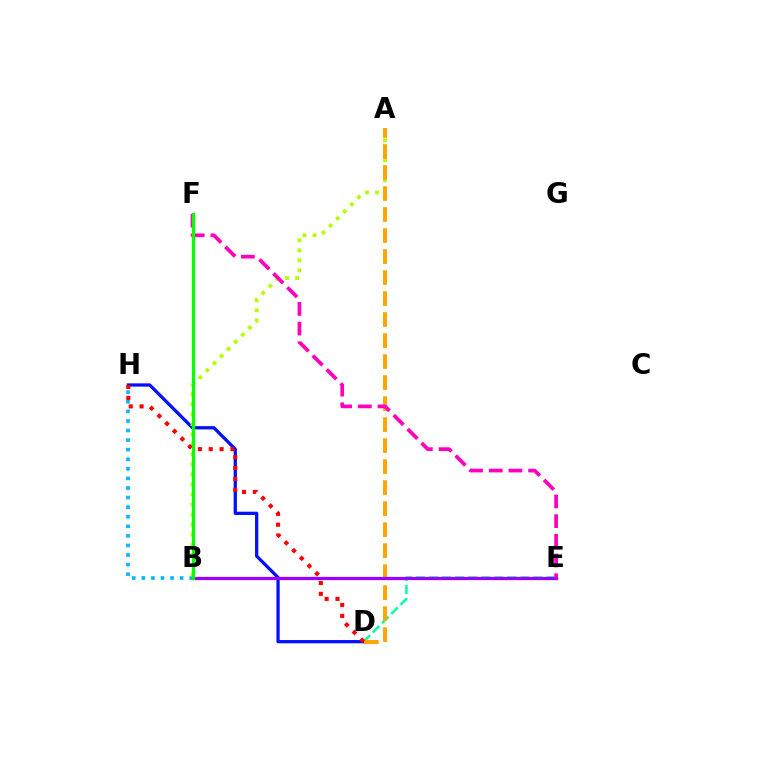{('D', 'H'): [{'color': '#0010ff', 'line_style': 'solid', 'thickness': 2.35}, {'color': '#ff0000', 'line_style': 'dotted', 'thickness': 2.95}], ('D', 'E'): [{'color': '#00ff9d', 'line_style': 'dashed', 'thickness': 1.77}], ('B', 'H'): [{'color': '#00b5ff', 'line_style': 'dotted', 'thickness': 2.6}], ('A', 'B'): [{'color': '#b3ff00', 'line_style': 'dotted', 'thickness': 2.73}], ('A', 'D'): [{'color': '#ffa500', 'line_style': 'dashed', 'thickness': 2.85}], ('B', 'E'): [{'color': '#9b00ff', 'line_style': 'solid', 'thickness': 2.35}], ('E', 'F'): [{'color': '#ff00bd', 'line_style': 'dashed', 'thickness': 2.67}], ('B', 'F'): [{'color': '#08ff00', 'line_style': 'solid', 'thickness': 2.32}]}